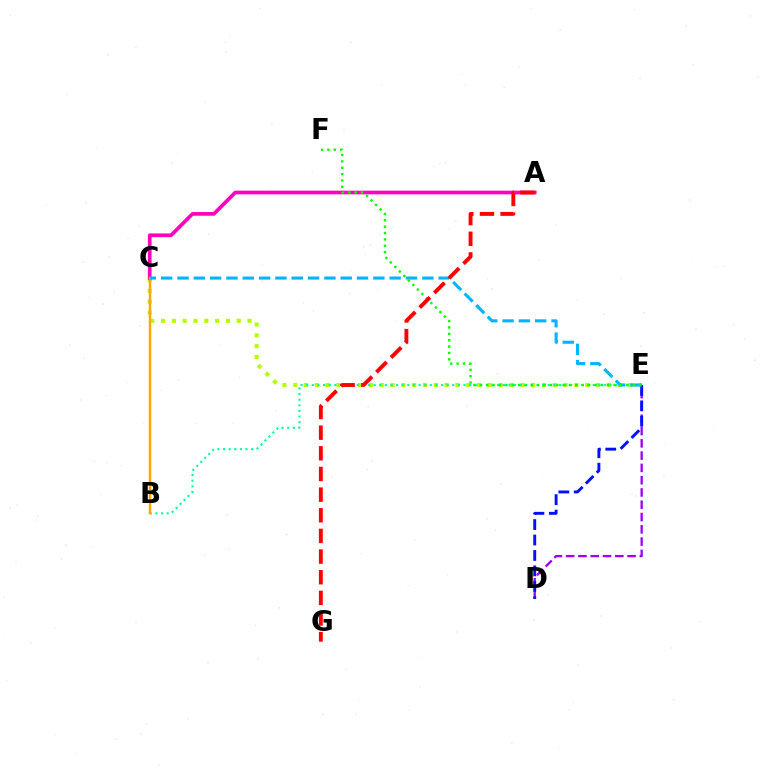{('C', 'E'): [{'color': '#b3ff00', 'line_style': 'dotted', 'thickness': 2.94}, {'color': '#00b5ff', 'line_style': 'dashed', 'thickness': 2.22}], ('A', 'C'): [{'color': '#ff00bd', 'line_style': 'solid', 'thickness': 2.66}], ('D', 'E'): [{'color': '#9b00ff', 'line_style': 'dashed', 'thickness': 1.67}, {'color': '#0010ff', 'line_style': 'dashed', 'thickness': 2.1}], ('B', 'E'): [{'color': '#00ff9d', 'line_style': 'dotted', 'thickness': 1.53}], ('B', 'C'): [{'color': '#ffa500', 'line_style': 'solid', 'thickness': 1.76}], ('E', 'F'): [{'color': '#08ff00', 'line_style': 'dotted', 'thickness': 1.73}], ('A', 'G'): [{'color': '#ff0000', 'line_style': 'dashed', 'thickness': 2.81}]}